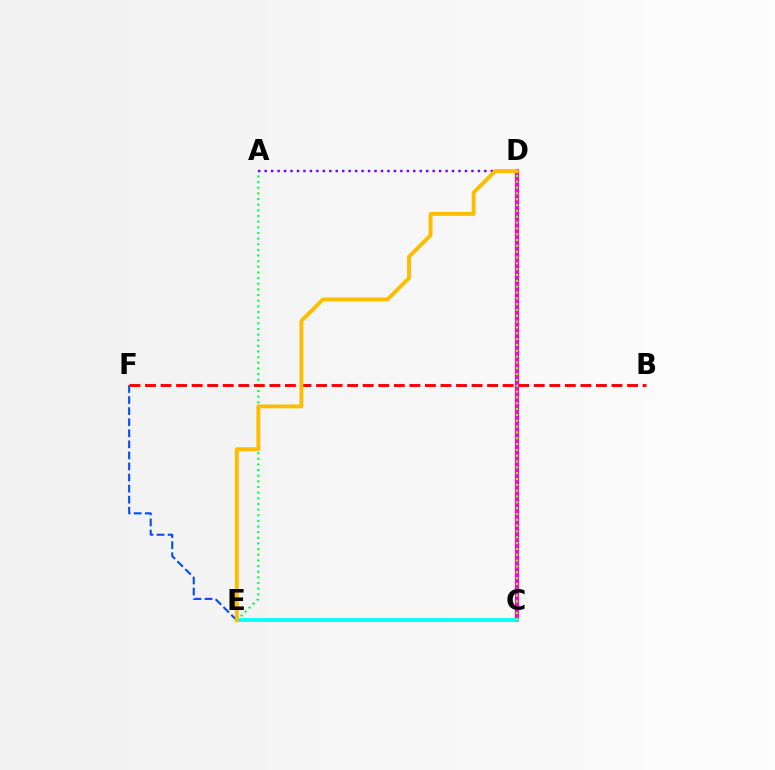{('E', 'F'): [{'color': '#004bff', 'line_style': 'dashed', 'thickness': 1.5}], ('A', 'E'): [{'color': '#00ff39', 'line_style': 'dotted', 'thickness': 1.53}], ('B', 'F'): [{'color': '#ff0000', 'line_style': 'dashed', 'thickness': 2.11}], ('C', 'D'): [{'color': '#ff00cf', 'line_style': 'solid', 'thickness': 3.0}, {'color': '#84ff00', 'line_style': 'dotted', 'thickness': 1.58}], ('C', 'E'): [{'color': '#00fff6', 'line_style': 'solid', 'thickness': 2.71}], ('A', 'D'): [{'color': '#7200ff', 'line_style': 'dotted', 'thickness': 1.76}], ('D', 'E'): [{'color': '#ffbd00', 'line_style': 'solid', 'thickness': 2.81}]}